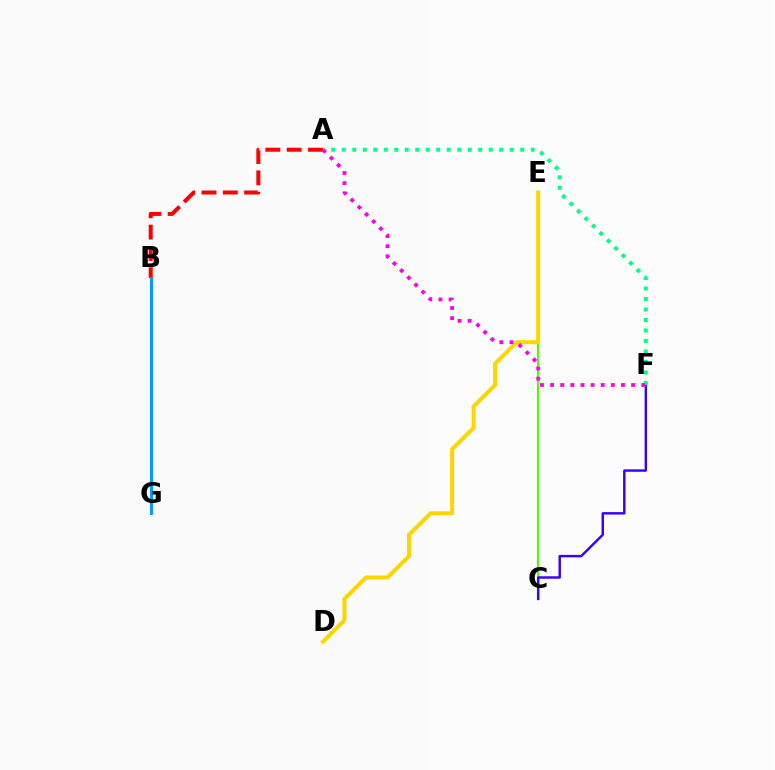{('C', 'E'): [{'color': '#4fff00', 'line_style': 'solid', 'thickness': 1.55}], ('A', 'B'): [{'color': '#ff0000', 'line_style': 'dashed', 'thickness': 2.9}], ('C', 'F'): [{'color': '#3700ff', 'line_style': 'solid', 'thickness': 1.75}], ('B', 'G'): [{'color': '#009eff', 'line_style': 'solid', 'thickness': 2.17}], ('D', 'E'): [{'color': '#ffd500', 'line_style': 'solid', 'thickness': 2.89}], ('A', 'F'): [{'color': '#00ff86', 'line_style': 'dotted', 'thickness': 2.85}, {'color': '#ff00ed', 'line_style': 'dotted', 'thickness': 2.75}]}